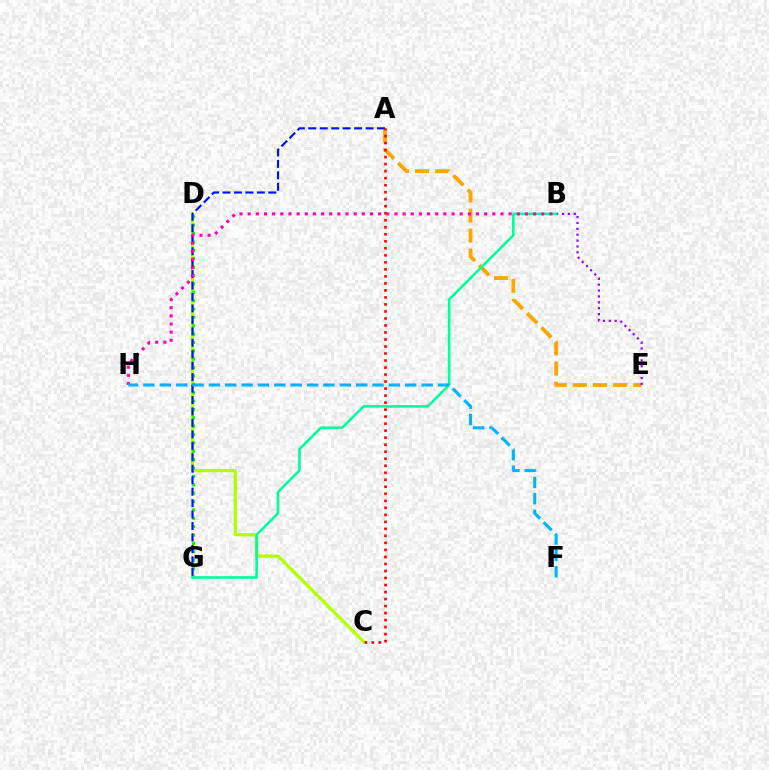{('A', 'E'): [{'color': '#ffa500', 'line_style': 'dashed', 'thickness': 2.73}], ('C', 'D'): [{'color': '#b3ff00', 'line_style': 'solid', 'thickness': 2.34}], ('B', 'E'): [{'color': '#9b00ff', 'line_style': 'dotted', 'thickness': 1.6}], ('D', 'G'): [{'color': '#08ff00', 'line_style': 'dotted', 'thickness': 2.27}], ('B', 'G'): [{'color': '#00ff9d', 'line_style': 'solid', 'thickness': 1.87}], ('A', 'G'): [{'color': '#0010ff', 'line_style': 'dashed', 'thickness': 1.56}], ('B', 'H'): [{'color': '#ff00bd', 'line_style': 'dotted', 'thickness': 2.22}], ('A', 'C'): [{'color': '#ff0000', 'line_style': 'dotted', 'thickness': 1.91}], ('F', 'H'): [{'color': '#00b5ff', 'line_style': 'dashed', 'thickness': 2.22}]}